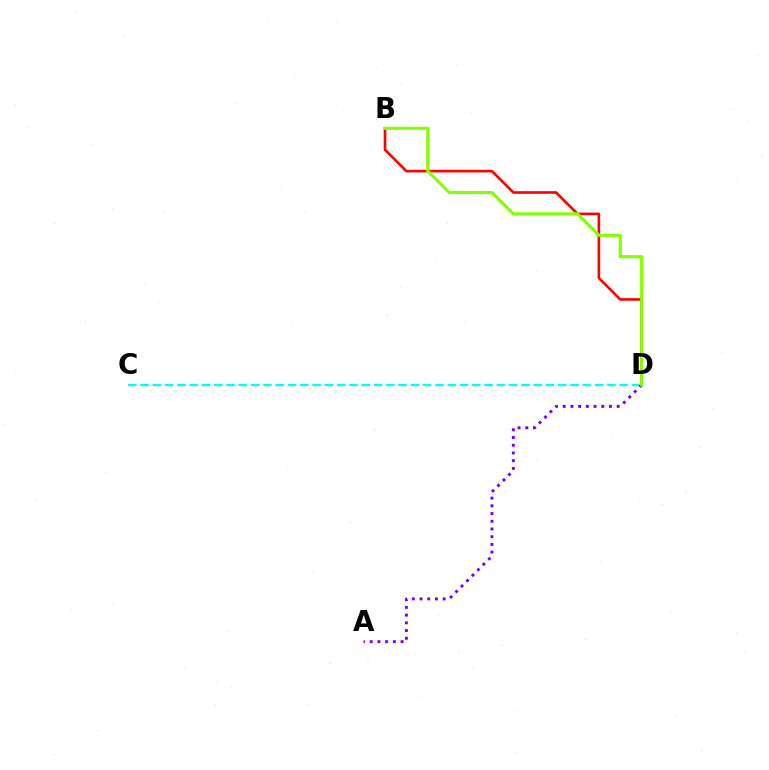{('C', 'D'): [{'color': '#00fff6', 'line_style': 'dashed', 'thickness': 1.67}], ('B', 'D'): [{'color': '#ff0000', 'line_style': 'solid', 'thickness': 1.89}, {'color': '#84ff00', 'line_style': 'solid', 'thickness': 2.25}], ('A', 'D'): [{'color': '#7200ff', 'line_style': 'dotted', 'thickness': 2.1}]}